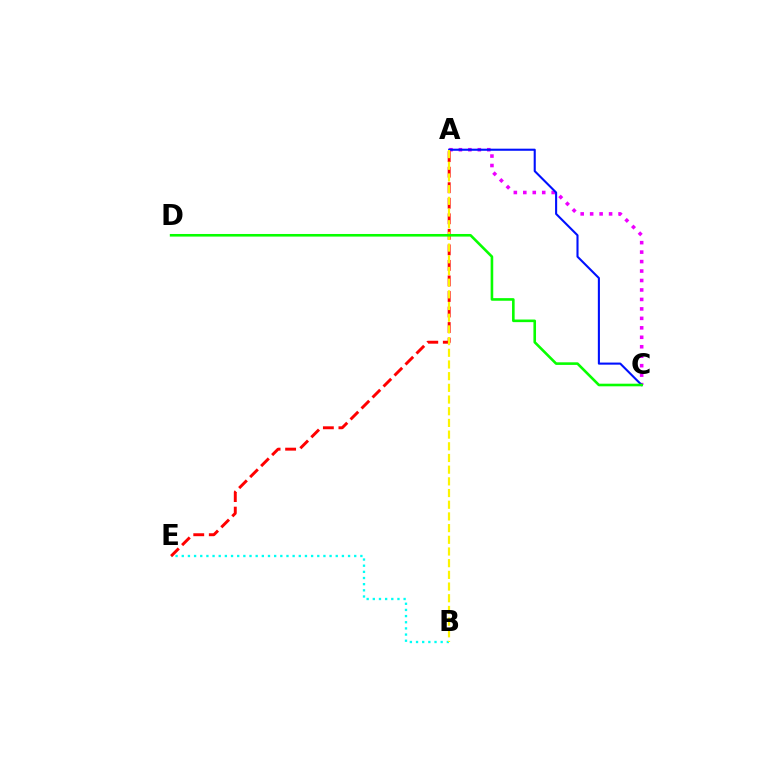{('A', 'C'): [{'color': '#ee00ff', 'line_style': 'dotted', 'thickness': 2.57}, {'color': '#0010ff', 'line_style': 'solid', 'thickness': 1.51}], ('B', 'E'): [{'color': '#00fff6', 'line_style': 'dotted', 'thickness': 1.67}], ('A', 'E'): [{'color': '#ff0000', 'line_style': 'dashed', 'thickness': 2.11}], ('A', 'B'): [{'color': '#fcf500', 'line_style': 'dashed', 'thickness': 1.59}], ('C', 'D'): [{'color': '#08ff00', 'line_style': 'solid', 'thickness': 1.88}]}